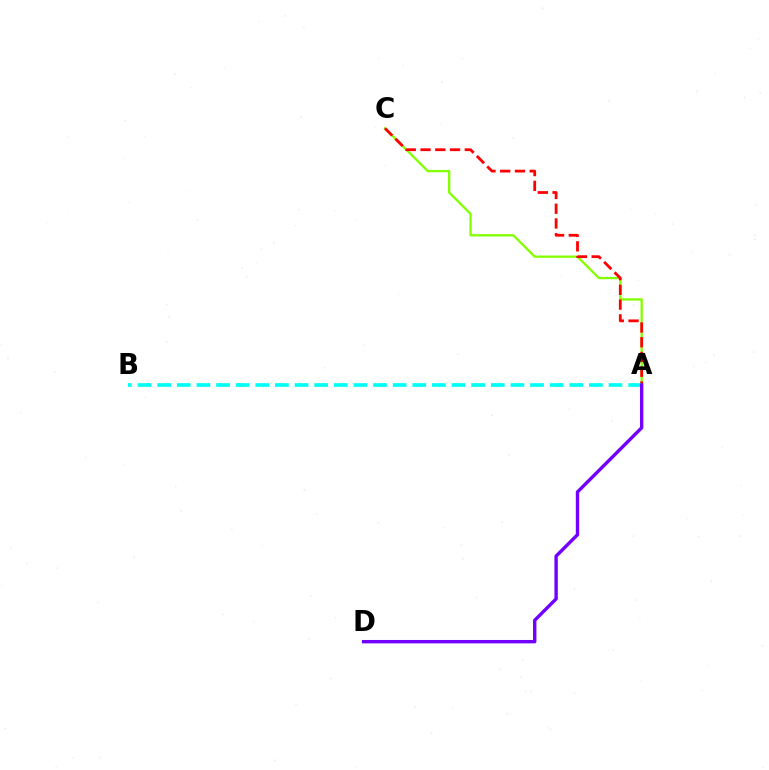{('A', 'C'): [{'color': '#84ff00', 'line_style': 'solid', 'thickness': 1.66}, {'color': '#ff0000', 'line_style': 'dashed', 'thickness': 2.0}], ('A', 'B'): [{'color': '#00fff6', 'line_style': 'dashed', 'thickness': 2.67}], ('A', 'D'): [{'color': '#7200ff', 'line_style': 'solid', 'thickness': 2.44}]}